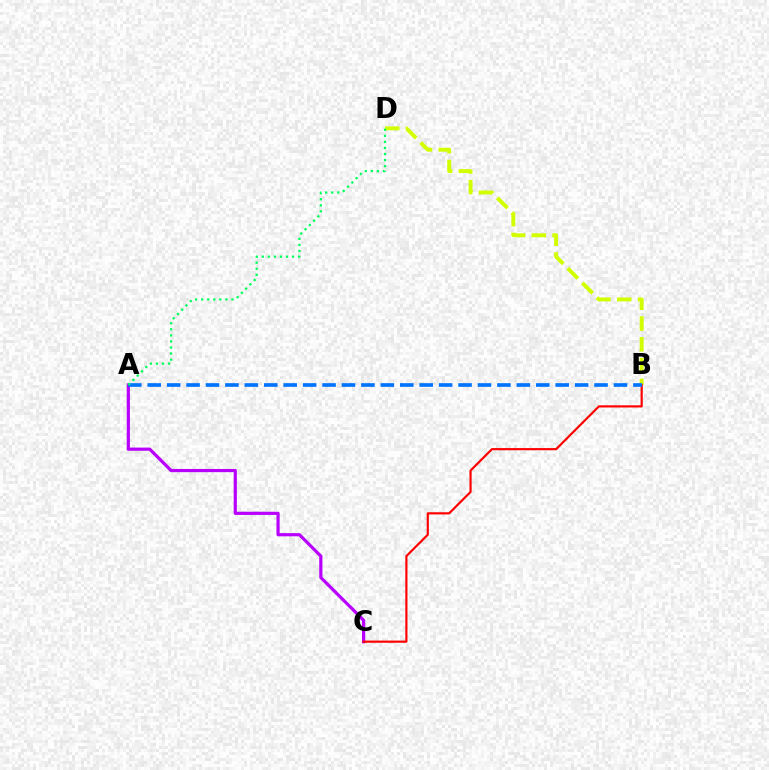{('A', 'C'): [{'color': '#b900ff', 'line_style': 'solid', 'thickness': 2.3}], ('B', 'D'): [{'color': '#d1ff00', 'line_style': 'dashed', 'thickness': 2.82}], ('B', 'C'): [{'color': '#ff0000', 'line_style': 'solid', 'thickness': 1.57}], ('A', 'B'): [{'color': '#0074ff', 'line_style': 'dashed', 'thickness': 2.64}], ('A', 'D'): [{'color': '#00ff5c', 'line_style': 'dotted', 'thickness': 1.65}]}